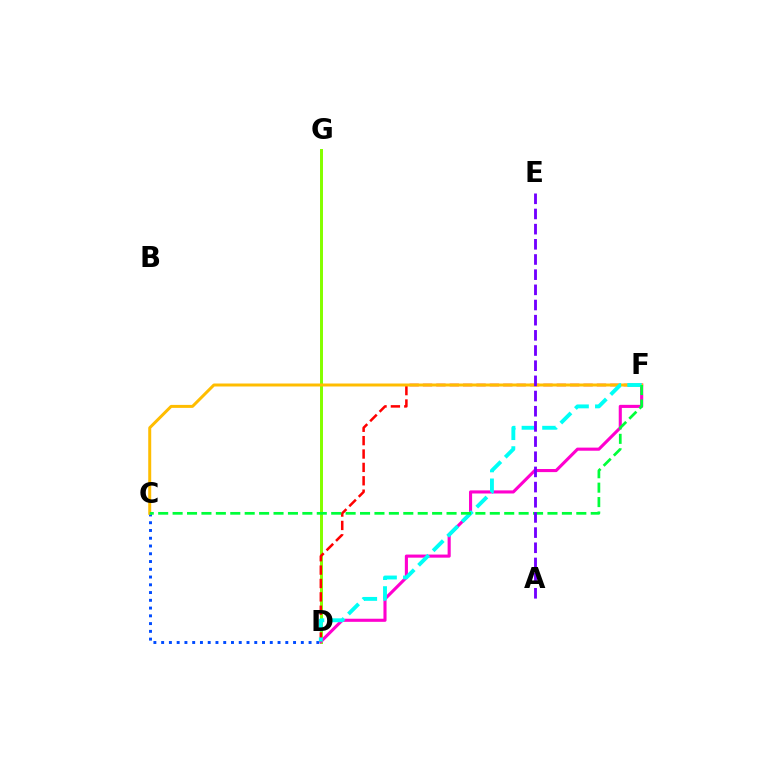{('D', 'G'): [{'color': '#84ff00', 'line_style': 'solid', 'thickness': 2.14}], ('C', 'D'): [{'color': '#004bff', 'line_style': 'dotted', 'thickness': 2.11}], ('D', 'F'): [{'color': '#ff00cf', 'line_style': 'solid', 'thickness': 2.23}, {'color': '#ff0000', 'line_style': 'dashed', 'thickness': 1.82}, {'color': '#00fff6', 'line_style': 'dashed', 'thickness': 2.79}], ('C', 'F'): [{'color': '#ffbd00', 'line_style': 'solid', 'thickness': 2.15}, {'color': '#00ff39', 'line_style': 'dashed', 'thickness': 1.96}], ('A', 'E'): [{'color': '#7200ff', 'line_style': 'dashed', 'thickness': 2.06}]}